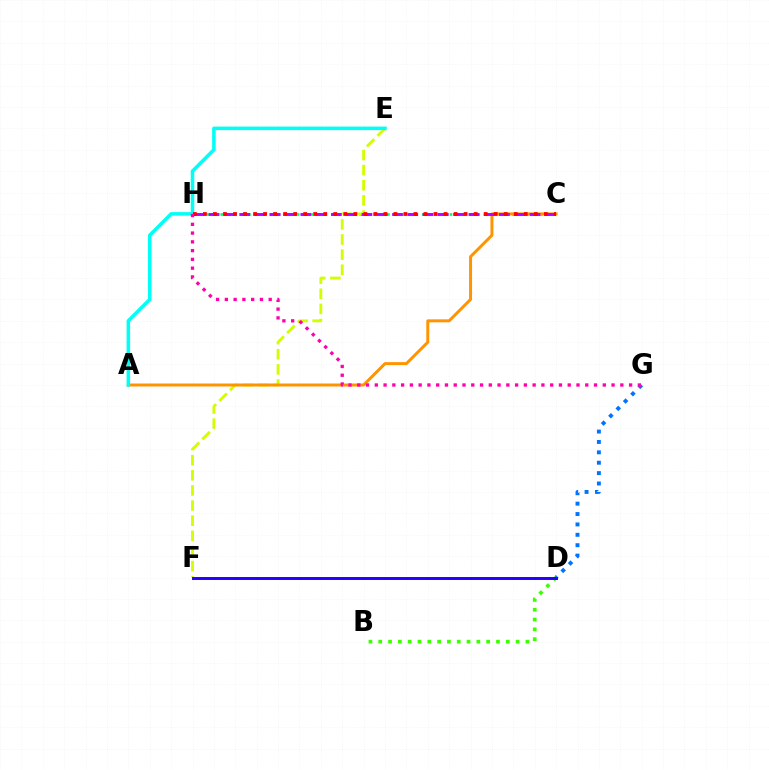{('C', 'H'): [{'color': '#00ff5c', 'line_style': 'dotted', 'thickness': 1.89}, {'color': '#b900ff', 'line_style': 'dashed', 'thickness': 2.08}, {'color': '#ff0000', 'line_style': 'dotted', 'thickness': 2.72}], ('B', 'D'): [{'color': '#3dff00', 'line_style': 'dotted', 'thickness': 2.67}], ('E', 'F'): [{'color': '#d1ff00', 'line_style': 'dashed', 'thickness': 2.06}], ('A', 'C'): [{'color': '#ff9400', 'line_style': 'solid', 'thickness': 2.14}], ('D', 'G'): [{'color': '#0074ff', 'line_style': 'dotted', 'thickness': 2.82}], ('A', 'E'): [{'color': '#00fff6', 'line_style': 'solid', 'thickness': 2.53}], ('G', 'H'): [{'color': '#ff00ac', 'line_style': 'dotted', 'thickness': 2.38}], ('D', 'F'): [{'color': '#2500ff', 'line_style': 'solid', 'thickness': 2.13}]}